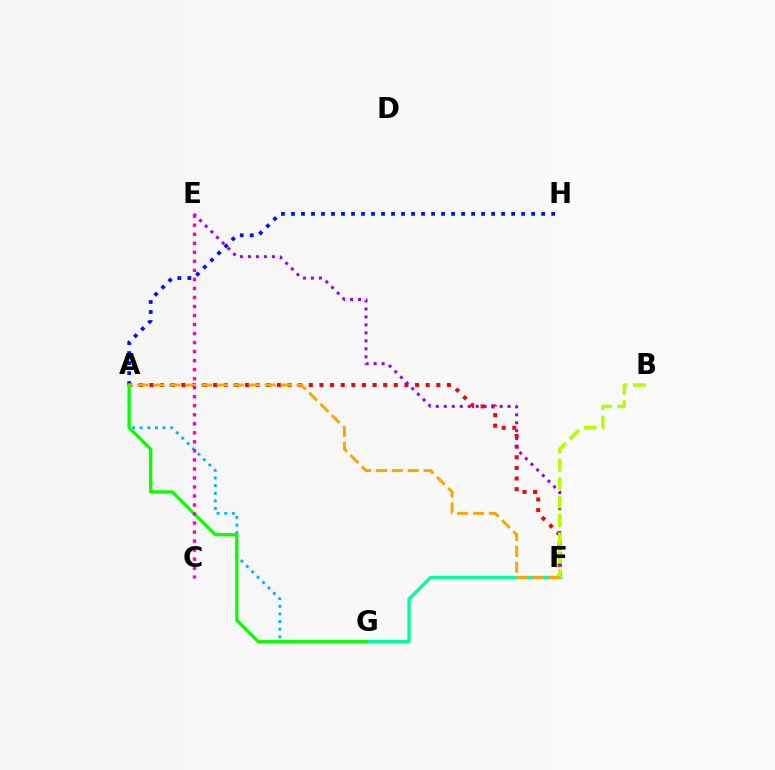{('A', 'H'): [{'color': '#0010ff', 'line_style': 'dotted', 'thickness': 2.72}], ('A', 'G'): [{'color': '#00b5ff', 'line_style': 'dotted', 'thickness': 2.07}, {'color': '#08ff00', 'line_style': 'solid', 'thickness': 2.34}], ('A', 'F'): [{'color': '#ff0000', 'line_style': 'dotted', 'thickness': 2.89}, {'color': '#ffa500', 'line_style': 'dashed', 'thickness': 2.16}], ('F', 'G'): [{'color': '#00ff9d', 'line_style': 'solid', 'thickness': 2.4}], ('E', 'F'): [{'color': '#9b00ff', 'line_style': 'dotted', 'thickness': 2.17}], ('B', 'F'): [{'color': '#b3ff00', 'line_style': 'dashed', 'thickness': 2.5}], ('C', 'E'): [{'color': '#ff00bd', 'line_style': 'dotted', 'thickness': 2.45}]}